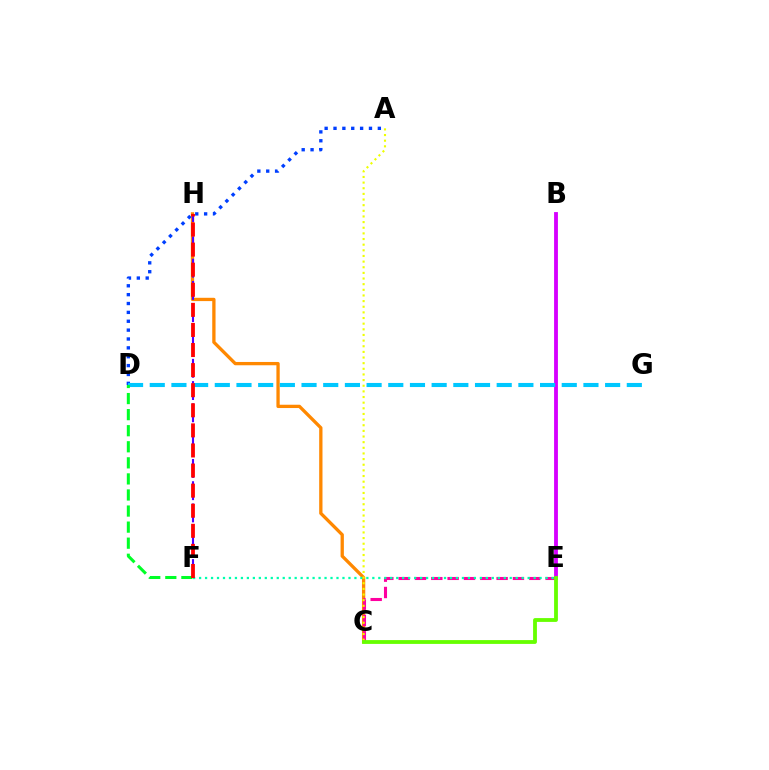{('C', 'H'): [{'color': '#ff8800', 'line_style': 'solid', 'thickness': 2.38}], ('B', 'E'): [{'color': '#d600ff', 'line_style': 'solid', 'thickness': 2.76}], ('C', 'E'): [{'color': '#ff00a0', 'line_style': 'dashed', 'thickness': 2.22}, {'color': '#66ff00', 'line_style': 'solid', 'thickness': 2.75}], ('E', 'F'): [{'color': '#00ffaf', 'line_style': 'dotted', 'thickness': 1.62}], ('A', 'D'): [{'color': '#003fff', 'line_style': 'dotted', 'thickness': 2.41}], ('F', 'H'): [{'color': '#4f00ff', 'line_style': 'dashed', 'thickness': 1.51}, {'color': '#ff0000', 'line_style': 'dashed', 'thickness': 2.73}], ('D', 'G'): [{'color': '#00c7ff', 'line_style': 'dashed', 'thickness': 2.95}], ('A', 'C'): [{'color': '#eeff00', 'line_style': 'dotted', 'thickness': 1.53}], ('D', 'F'): [{'color': '#00ff27', 'line_style': 'dashed', 'thickness': 2.18}]}